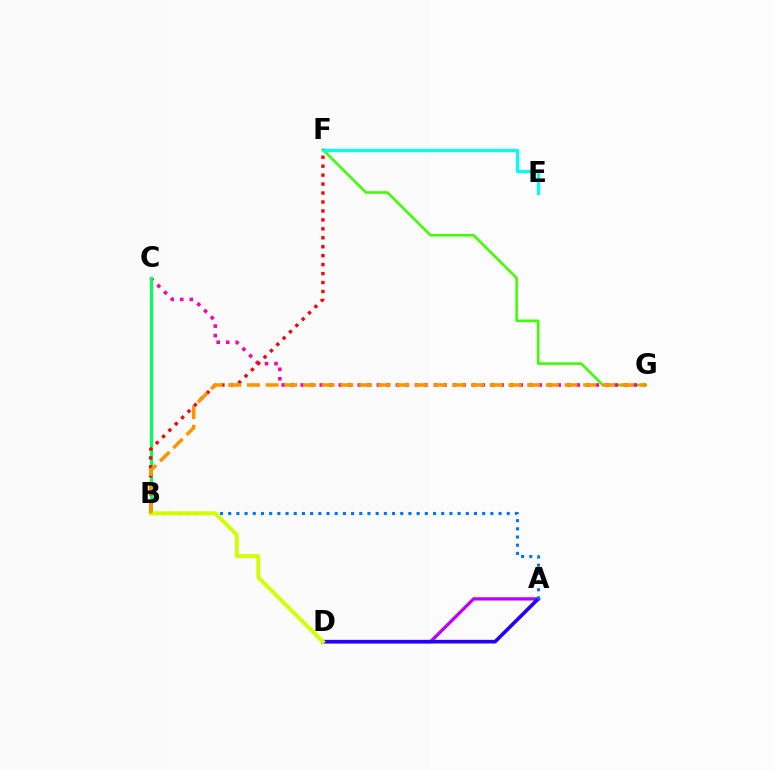{('F', 'G'): [{'color': '#3dff00', 'line_style': 'solid', 'thickness': 1.85}], ('E', 'F'): [{'color': '#00fff6', 'line_style': 'solid', 'thickness': 2.35}], ('C', 'G'): [{'color': '#ff00ac', 'line_style': 'dotted', 'thickness': 2.59}], ('B', 'C'): [{'color': '#00ff5c', 'line_style': 'solid', 'thickness': 2.25}], ('A', 'D'): [{'color': '#b900ff', 'line_style': 'solid', 'thickness': 2.34}, {'color': '#2500ff', 'line_style': 'solid', 'thickness': 2.61}], ('B', 'F'): [{'color': '#ff0000', 'line_style': 'dotted', 'thickness': 2.43}], ('A', 'B'): [{'color': '#0074ff', 'line_style': 'dotted', 'thickness': 2.23}], ('B', 'D'): [{'color': '#d1ff00', 'line_style': 'solid', 'thickness': 2.83}], ('B', 'G'): [{'color': '#ff9400', 'line_style': 'dashed', 'thickness': 2.54}]}